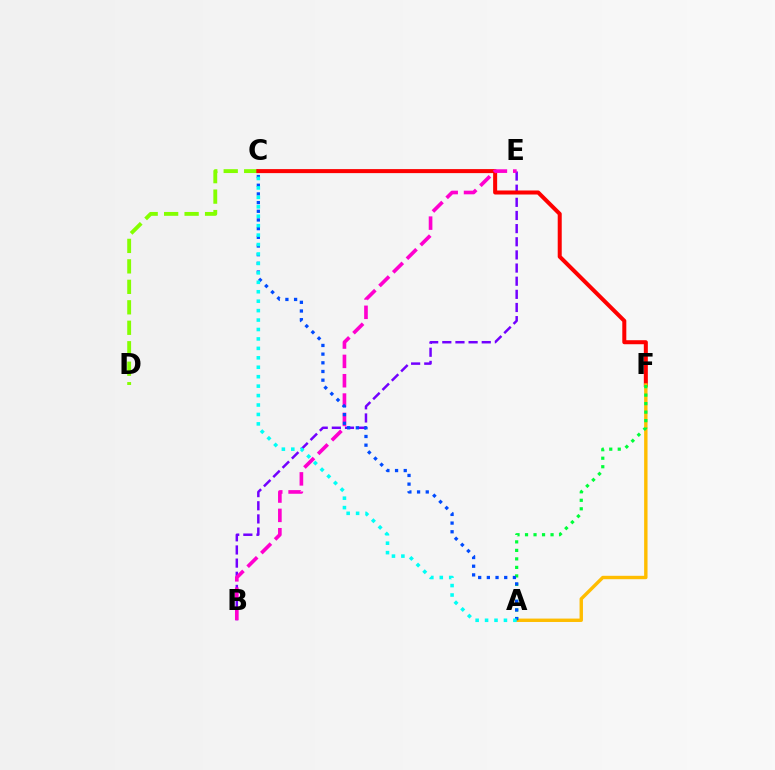{('C', 'D'): [{'color': '#84ff00', 'line_style': 'dashed', 'thickness': 2.78}], ('B', 'E'): [{'color': '#7200ff', 'line_style': 'dashed', 'thickness': 1.79}, {'color': '#ff00cf', 'line_style': 'dashed', 'thickness': 2.63}], ('C', 'F'): [{'color': '#ff0000', 'line_style': 'solid', 'thickness': 2.89}], ('A', 'F'): [{'color': '#ffbd00', 'line_style': 'solid', 'thickness': 2.45}, {'color': '#00ff39', 'line_style': 'dotted', 'thickness': 2.31}], ('A', 'C'): [{'color': '#004bff', 'line_style': 'dotted', 'thickness': 2.36}, {'color': '#00fff6', 'line_style': 'dotted', 'thickness': 2.56}]}